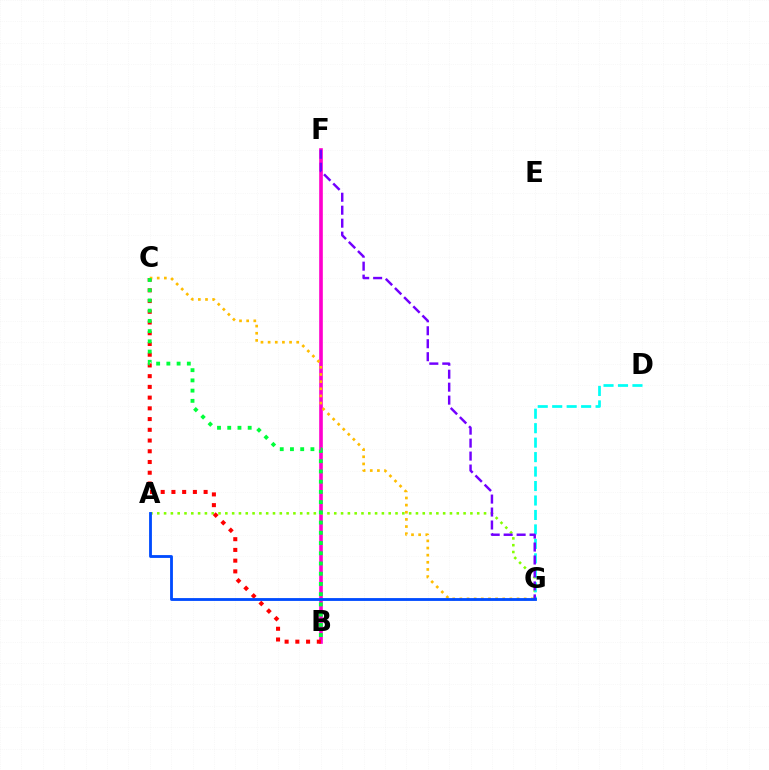{('B', 'F'): [{'color': '#ff00cf', 'line_style': 'solid', 'thickness': 2.62}], ('A', 'G'): [{'color': '#84ff00', 'line_style': 'dotted', 'thickness': 1.85}, {'color': '#004bff', 'line_style': 'solid', 'thickness': 2.04}], ('D', 'G'): [{'color': '#00fff6', 'line_style': 'dashed', 'thickness': 1.96}], ('B', 'C'): [{'color': '#ff0000', 'line_style': 'dotted', 'thickness': 2.92}, {'color': '#00ff39', 'line_style': 'dotted', 'thickness': 2.78}], ('C', 'G'): [{'color': '#ffbd00', 'line_style': 'dotted', 'thickness': 1.94}], ('F', 'G'): [{'color': '#7200ff', 'line_style': 'dashed', 'thickness': 1.76}]}